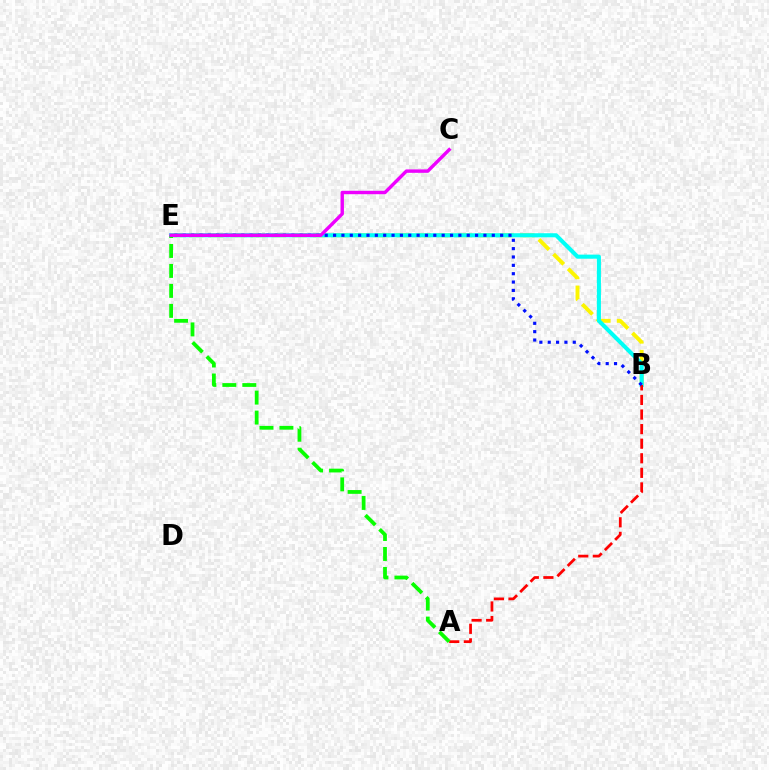{('B', 'E'): [{'color': '#fcf500', 'line_style': 'dashed', 'thickness': 2.81}, {'color': '#00fff6', 'line_style': 'solid', 'thickness': 2.95}, {'color': '#0010ff', 'line_style': 'dotted', 'thickness': 2.27}], ('A', 'B'): [{'color': '#ff0000', 'line_style': 'dashed', 'thickness': 1.98}], ('A', 'E'): [{'color': '#08ff00', 'line_style': 'dashed', 'thickness': 2.71}], ('C', 'E'): [{'color': '#ee00ff', 'line_style': 'solid', 'thickness': 2.46}]}